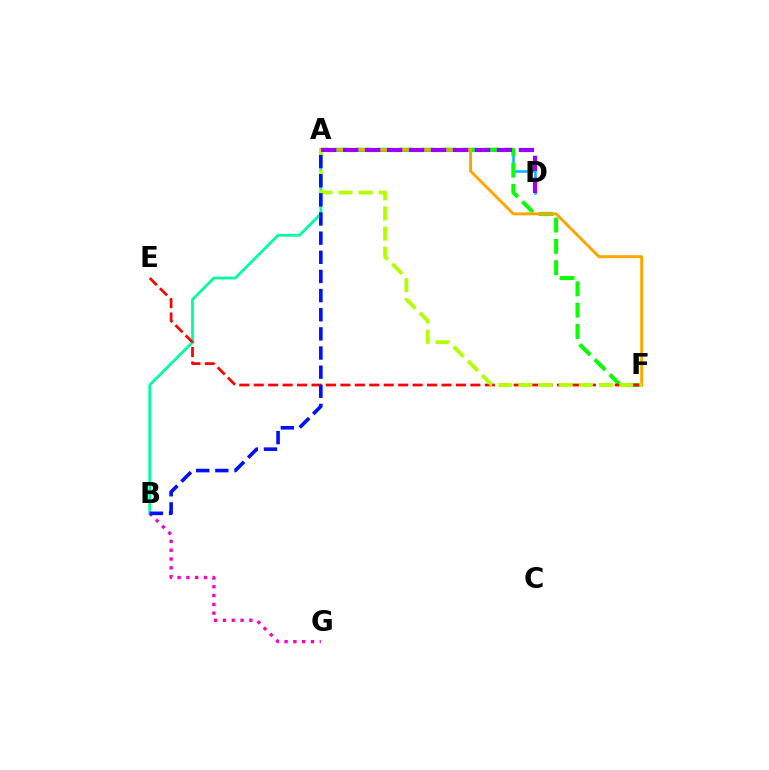{('A', 'D'): [{'color': '#00b5ff', 'line_style': 'solid', 'thickness': 1.81}, {'color': '#9b00ff', 'line_style': 'dashed', 'thickness': 2.98}], ('A', 'B'): [{'color': '#00ff9d', 'line_style': 'solid', 'thickness': 2.0}, {'color': '#0010ff', 'line_style': 'dashed', 'thickness': 2.6}], ('B', 'G'): [{'color': '#ff00bd', 'line_style': 'dotted', 'thickness': 2.39}], ('A', 'F'): [{'color': '#08ff00', 'line_style': 'dashed', 'thickness': 2.89}, {'color': '#ffa500', 'line_style': 'solid', 'thickness': 2.1}, {'color': '#b3ff00', 'line_style': 'dashed', 'thickness': 2.74}], ('E', 'F'): [{'color': '#ff0000', 'line_style': 'dashed', 'thickness': 1.96}]}